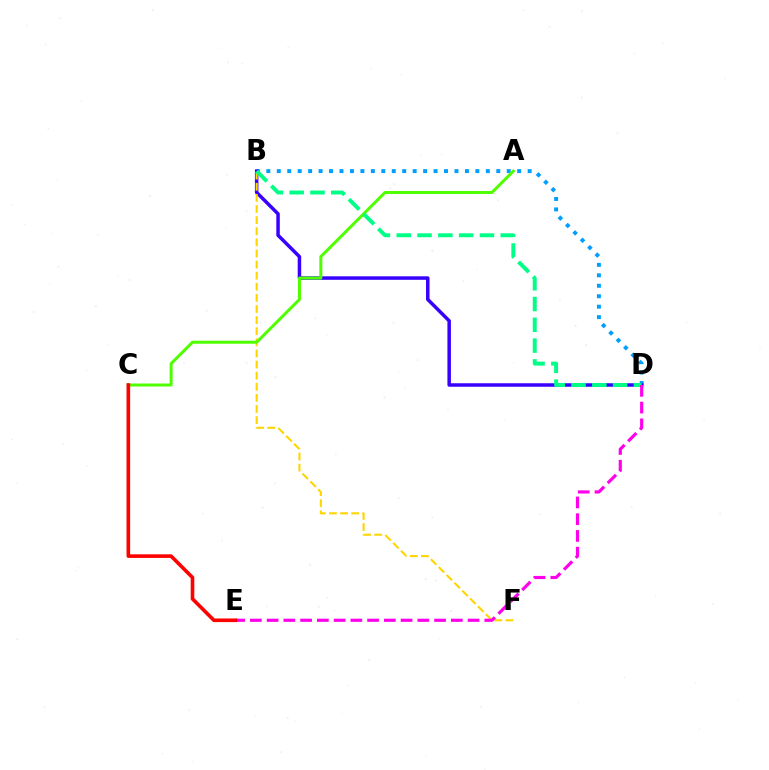{('B', 'D'): [{'color': '#009eff', 'line_style': 'dotted', 'thickness': 2.84}, {'color': '#3700ff', 'line_style': 'solid', 'thickness': 2.51}, {'color': '#00ff86', 'line_style': 'dashed', 'thickness': 2.83}], ('B', 'F'): [{'color': '#ffd500', 'line_style': 'dashed', 'thickness': 1.51}], ('A', 'C'): [{'color': '#4fff00', 'line_style': 'solid', 'thickness': 2.16}], ('D', 'E'): [{'color': '#ff00ed', 'line_style': 'dashed', 'thickness': 2.27}], ('C', 'E'): [{'color': '#ff0000', 'line_style': 'solid', 'thickness': 2.6}]}